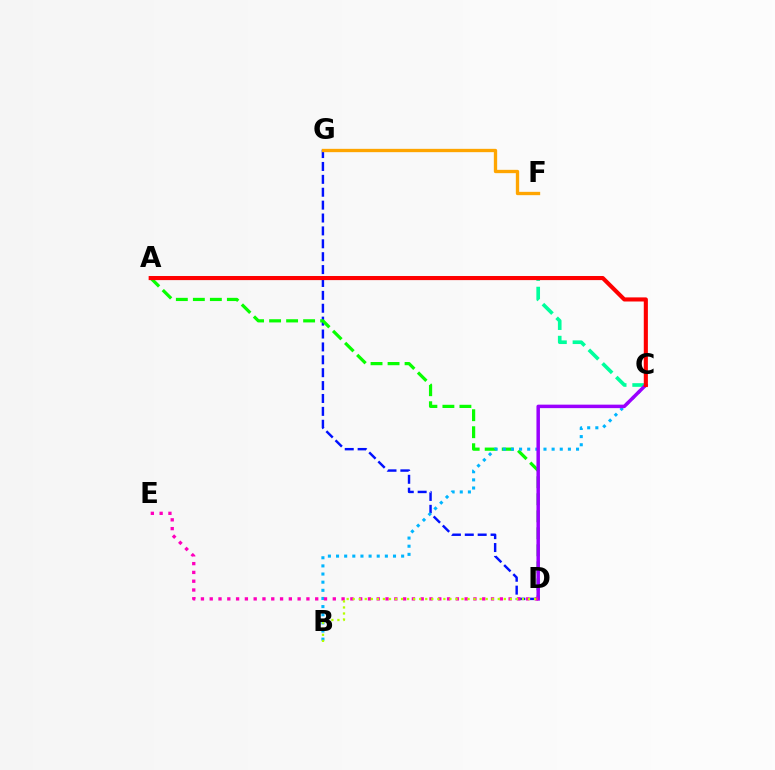{('A', 'C'): [{'color': '#00ff9d', 'line_style': 'dashed', 'thickness': 2.63}, {'color': '#ff0000', 'line_style': 'solid', 'thickness': 2.95}], ('D', 'G'): [{'color': '#0010ff', 'line_style': 'dashed', 'thickness': 1.75}], ('A', 'D'): [{'color': '#08ff00', 'line_style': 'dashed', 'thickness': 2.31}], ('B', 'C'): [{'color': '#00b5ff', 'line_style': 'dotted', 'thickness': 2.21}], ('C', 'D'): [{'color': '#9b00ff', 'line_style': 'solid', 'thickness': 2.51}], ('D', 'E'): [{'color': '#ff00bd', 'line_style': 'dotted', 'thickness': 2.39}], ('F', 'G'): [{'color': '#ffa500', 'line_style': 'solid', 'thickness': 2.4}], ('B', 'D'): [{'color': '#b3ff00', 'line_style': 'dotted', 'thickness': 1.64}]}